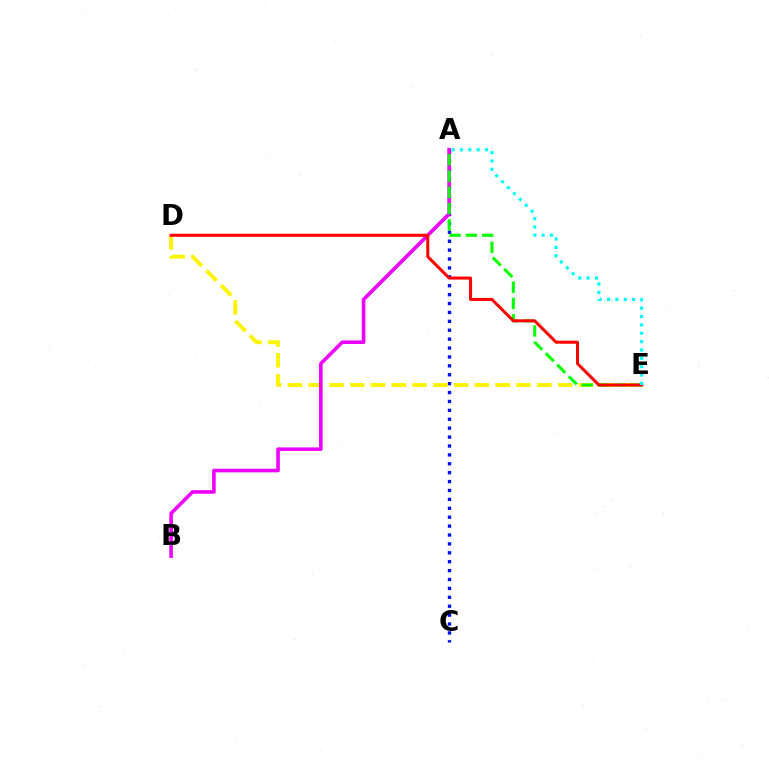{('A', 'C'): [{'color': '#0010ff', 'line_style': 'dotted', 'thickness': 2.42}], ('D', 'E'): [{'color': '#fcf500', 'line_style': 'dashed', 'thickness': 2.82}, {'color': '#ff0000', 'line_style': 'solid', 'thickness': 2.18}], ('A', 'B'): [{'color': '#ee00ff', 'line_style': 'solid', 'thickness': 2.58}], ('A', 'E'): [{'color': '#08ff00', 'line_style': 'dashed', 'thickness': 2.21}, {'color': '#00fff6', 'line_style': 'dotted', 'thickness': 2.27}]}